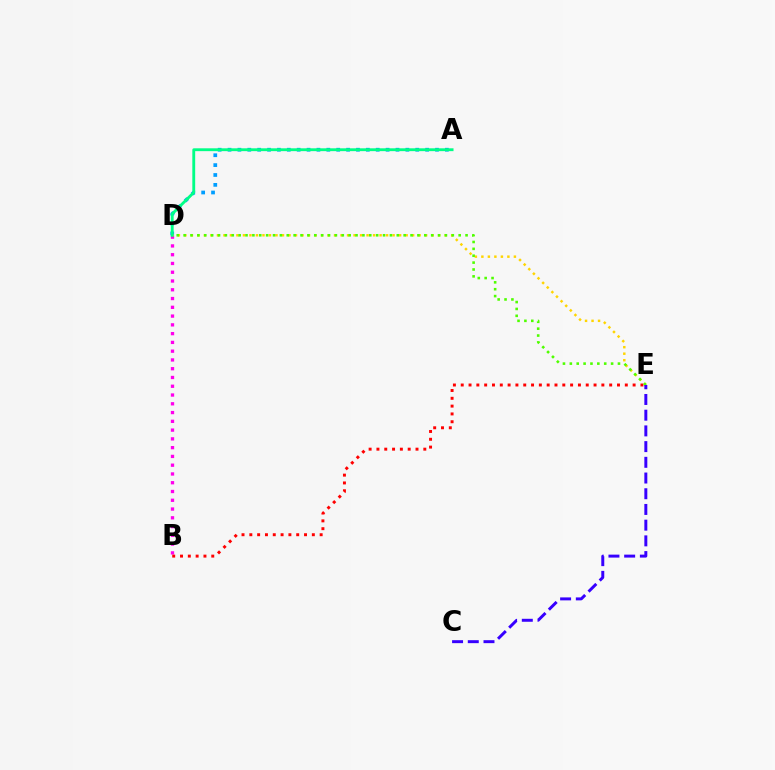{('B', 'D'): [{'color': '#ff00ed', 'line_style': 'dotted', 'thickness': 2.38}], ('A', 'D'): [{'color': '#009eff', 'line_style': 'dotted', 'thickness': 2.68}, {'color': '#00ff86', 'line_style': 'solid', 'thickness': 2.05}], ('B', 'E'): [{'color': '#ff0000', 'line_style': 'dotted', 'thickness': 2.12}], ('D', 'E'): [{'color': '#ffd500', 'line_style': 'dotted', 'thickness': 1.77}, {'color': '#4fff00', 'line_style': 'dotted', 'thickness': 1.87}], ('C', 'E'): [{'color': '#3700ff', 'line_style': 'dashed', 'thickness': 2.13}]}